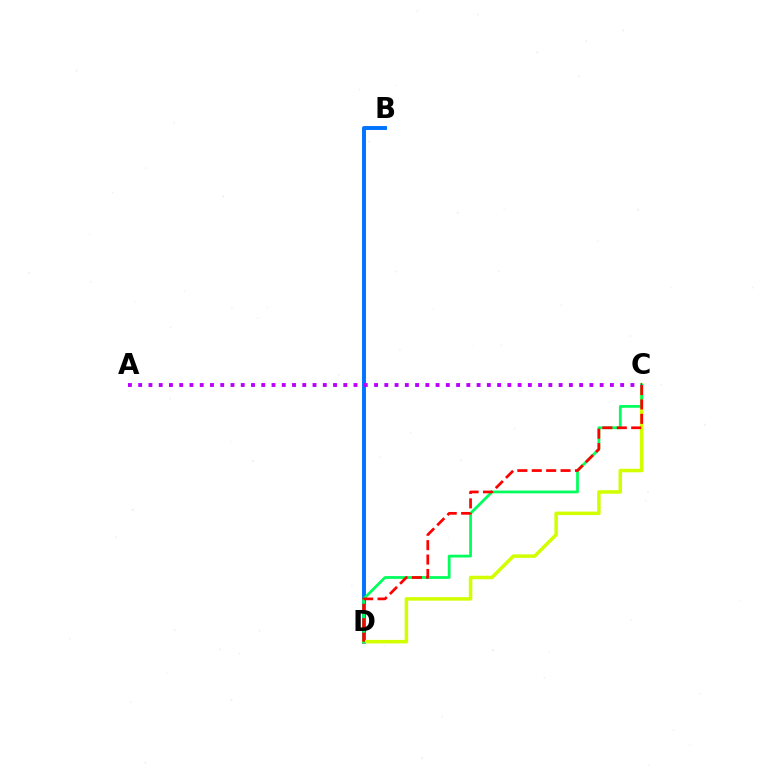{('B', 'D'): [{'color': '#0074ff', 'line_style': 'solid', 'thickness': 2.83}], ('C', 'D'): [{'color': '#d1ff00', 'line_style': 'solid', 'thickness': 2.53}, {'color': '#00ff5c', 'line_style': 'solid', 'thickness': 1.99}, {'color': '#ff0000', 'line_style': 'dashed', 'thickness': 1.96}], ('A', 'C'): [{'color': '#b900ff', 'line_style': 'dotted', 'thickness': 2.79}]}